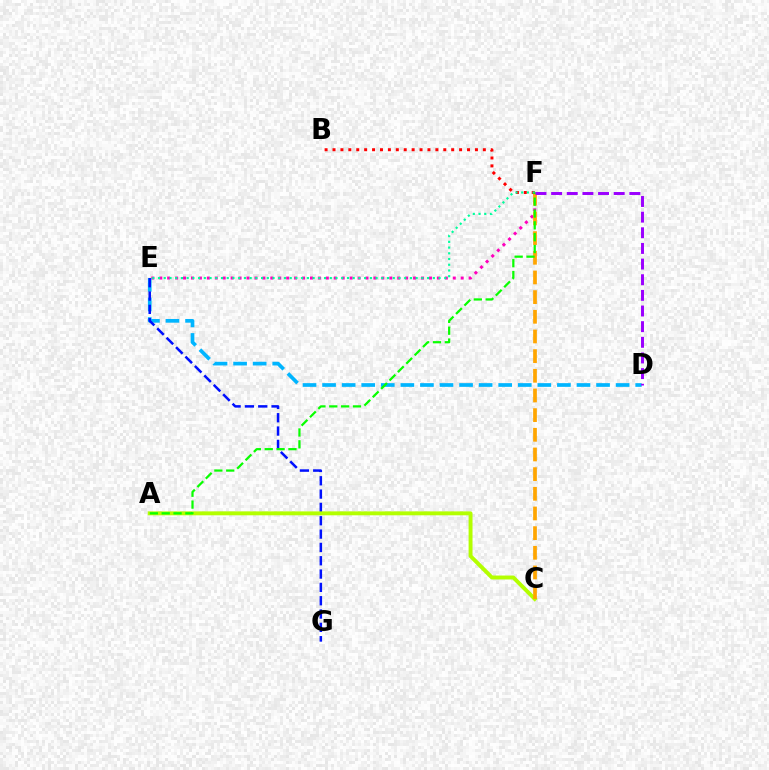{('E', 'F'): [{'color': '#ff00bd', 'line_style': 'dotted', 'thickness': 2.16}, {'color': '#00ff9d', 'line_style': 'dotted', 'thickness': 1.56}], ('D', 'E'): [{'color': '#00b5ff', 'line_style': 'dashed', 'thickness': 2.66}], ('E', 'G'): [{'color': '#0010ff', 'line_style': 'dashed', 'thickness': 1.81}], ('A', 'C'): [{'color': '#b3ff00', 'line_style': 'solid', 'thickness': 2.83}], ('C', 'F'): [{'color': '#ffa500', 'line_style': 'dashed', 'thickness': 2.67}], ('B', 'F'): [{'color': '#ff0000', 'line_style': 'dotted', 'thickness': 2.15}], ('A', 'F'): [{'color': '#08ff00', 'line_style': 'dashed', 'thickness': 1.61}], ('D', 'F'): [{'color': '#9b00ff', 'line_style': 'dashed', 'thickness': 2.13}]}